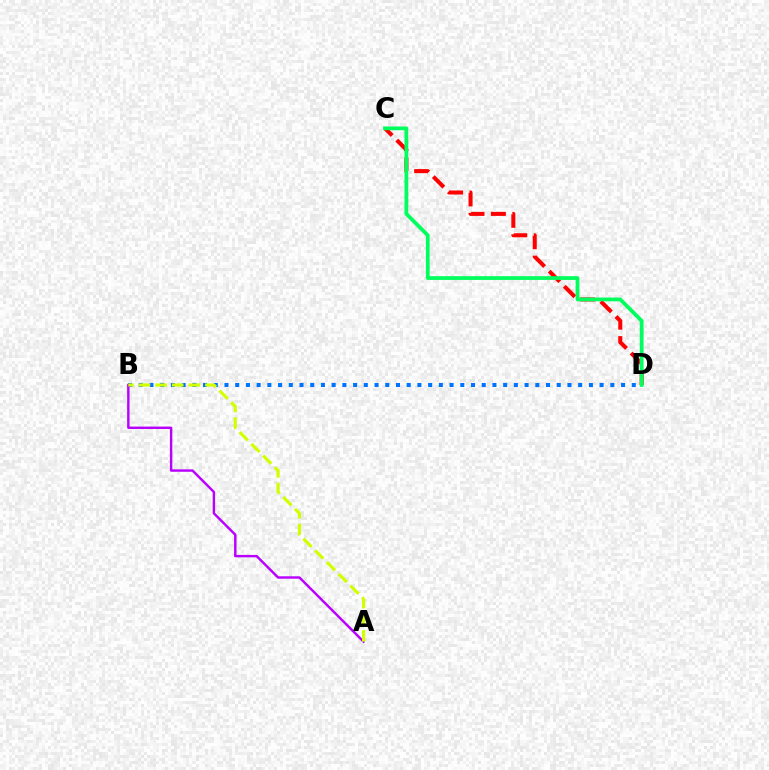{('C', 'D'): [{'color': '#ff0000', 'line_style': 'dashed', 'thickness': 2.91}, {'color': '#00ff5c', 'line_style': 'solid', 'thickness': 2.71}], ('B', 'D'): [{'color': '#0074ff', 'line_style': 'dotted', 'thickness': 2.91}], ('A', 'B'): [{'color': '#b900ff', 'line_style': 'solid', 'thickness': 1.74}, {'color': '#d1ff00', 'line_style': 'dashed', 'thickness': 2.26}]}